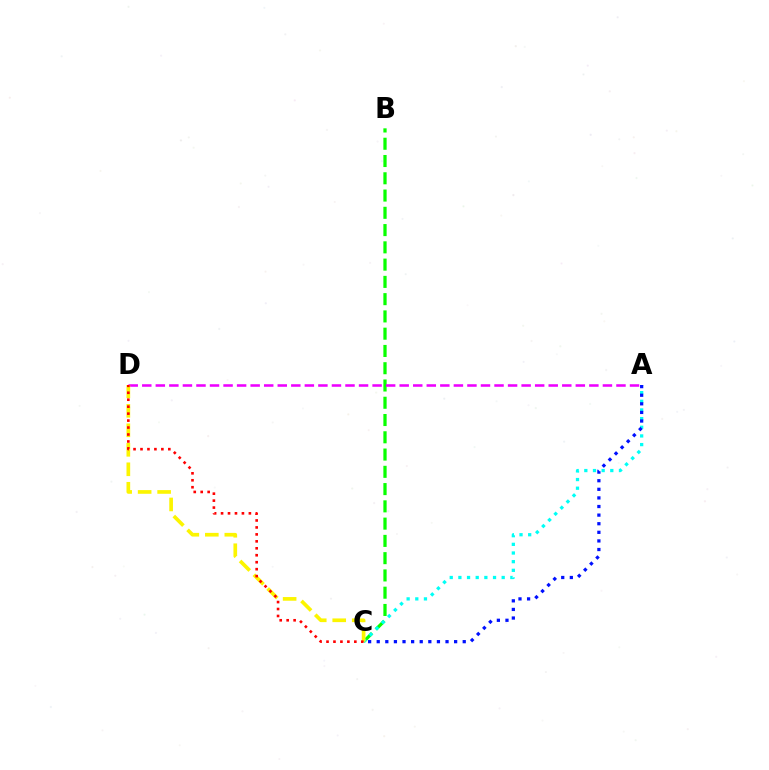{('B', 'C'): [{'color': '#08ff00', 'line_style': 'dashed', 'thickness': 2.35}], ('A', 'C'): [{'color': '#00fff6', 'line_style': 'dotted', 'thickness': 2.35}, {'color': '#0010ff', 'line_style': 'dotted', 'thickness': 2.34}], ('A', 'D'): [{'color': '#ee00ff', 'line_style': 'dashed', 'thickness': 1.84}], ('C', 'D'): [{'color': '#fcf500', 'line_style': 'dashed', 'thickness': 2.65}, {'color': '#ff0000', 'line_style': 'dotted', 'thickness': 1.89}]}